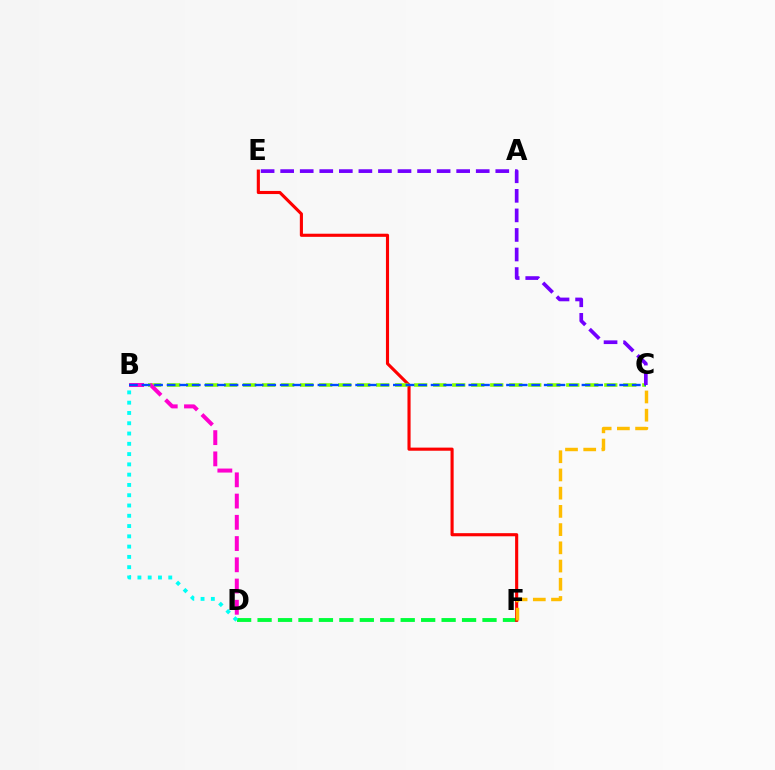{('D', 'F'): [{'color': '#00ff39', 'line_style': 'dashed', 'thickness': 2.78}], ('E', 'F'): [{'color': '#ff0000', 'line_style': 'solid', 'thickness': 2.24}], ('B', 'C'): [{'color': '#84ff00', 'line_style': 'dashed', 'thickness': 2.58}, {'color': '#004bff', 'line_style': 'dashed', 'thickness': 1.71}], ('B', 'D'): [{'color': '#ff00cf', 'line_style': 'dashed', 'thickness': 2.89}, {'color': '#00fff6', 'line_style': 'dotted', 'thickness': 2.79}], ('C', 'F'): [{'color': '#ffbd00', 'line_style': 'dashed', 'thickness': 2.48}], ('C', 'E'): [{'color': '#7200ff', 'line_style': 'dashed', 'thickness': 2.66}]}